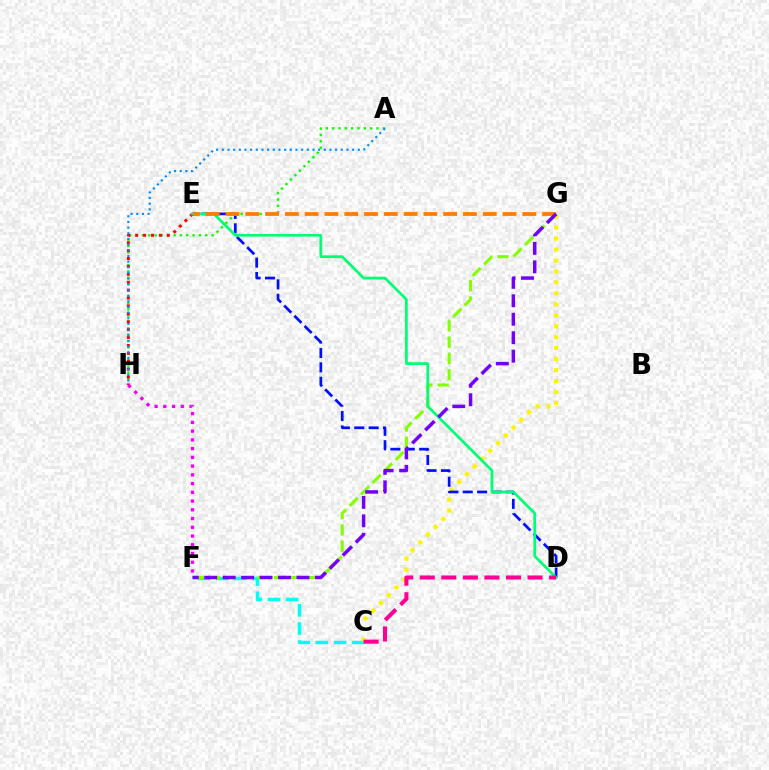{('A', 'H'): [{'color': '#08ff00', 'line_style': 'dotted', 'thickness': 1.72}, {'color': '#008cff', 'line_style': 'dotted', 'thickness': 1.54}], ('C', 'F'): [{'color': '#00fff6', 'line_style': 'dashed', 'thickness': 2.47}], ('C', 'G'): [{'color': '#fcf500', 'line_style': 'dotted', 'thickness': 2.98}], ('D', 'E'): [{'color': '#0010ff', 'line_style': 'dashed', 'thickness': 1.95}, {'color': '#00ff74', 'line_style': 'solid', 'thickness': 1.96}], ('E', 'H'): [{'color': '#ff0000', 'line_style': 'dotted', 'thickness': 2.15}], ('F', 'G'): [{'color': '#84ff00', 'line_style': 'dashed', 'thickness': 2.22}, {'color': '#7200ff', 'line_style': 'dashed', 'thickness': 2.51}], ('E', 'G'): [{'color': '#ff7c00', 'line_style': 'dashed', 'thickness': 2.69}], ('C', 'D'): [{'color': '#ff0094', 'line_style': 'dashed', 'thickness': 2.93}], ('F', 'H'): [{'color': '#ee00ff', 'line_style': 'dotted', 'thickness': 2.37}]}